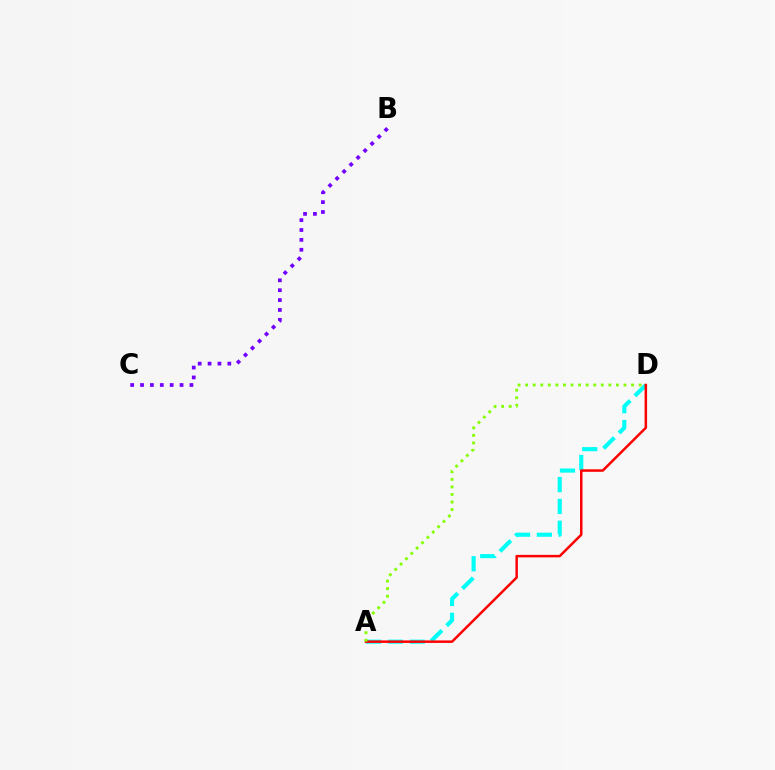{('B', 'C'): [{'color': '#7200ff', 'line_style': 'dotted', 'thickness': 2.68}], ('A', 'D'): [{'color': '#00fff6', 'line_style': 'dashed', 'thickness': 2.96}, {'color': '#ff0000', 'line_style': 'solid', 'thickness': 1.8}, {'color': '#84ff00', 'line_style': 'dotted', 'thickness': 2.06}]}